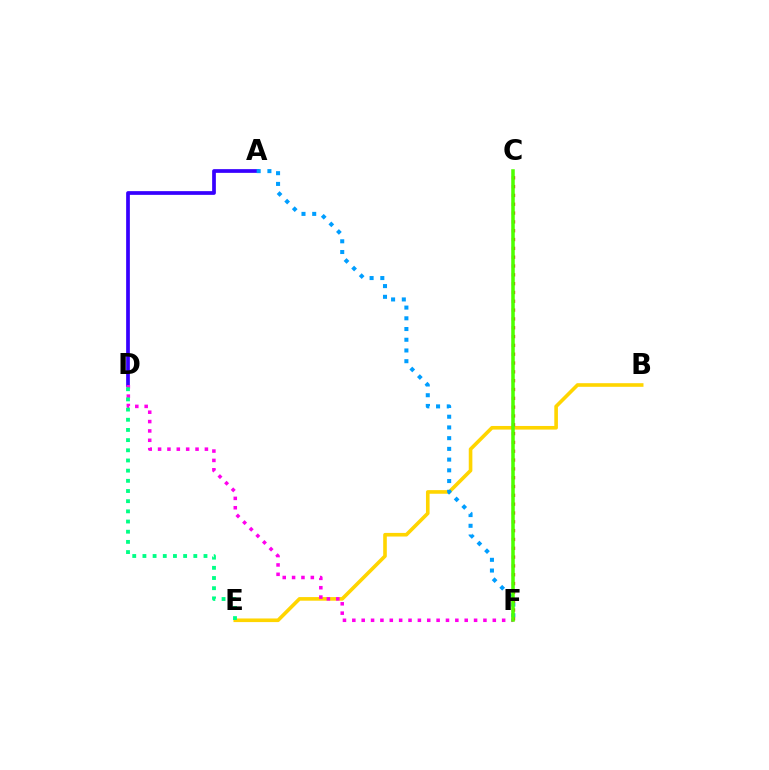{('B', 'E'): [{'color': '#ffd500', 'line_style': 'solid', 'thickness': 2.61}], ('A', 'D'): [{'color': '#3700ff', 'line_style': 'solid', 'thickness': 2.68}], ('D', 'F'): [{'color': '#ff00ed', 'line_style': 'dotted', 'thickness': 2.54}], ('A', 'F'): [{'color': '#009eff', 'line_style': 'dotted', 'thickness': 2.91}], ('D', 'E'): [{'color': '#00ff86', 'line_style': 'dotted', 'thickness': 2.77}], ('C', 'F'): [{'color': '#ff0000', 'line_style': 'dotted', 'thickness': 2.4}, {'color': '#4fff00', 'line_style': 'solid', 'thickness': 2.54}]}